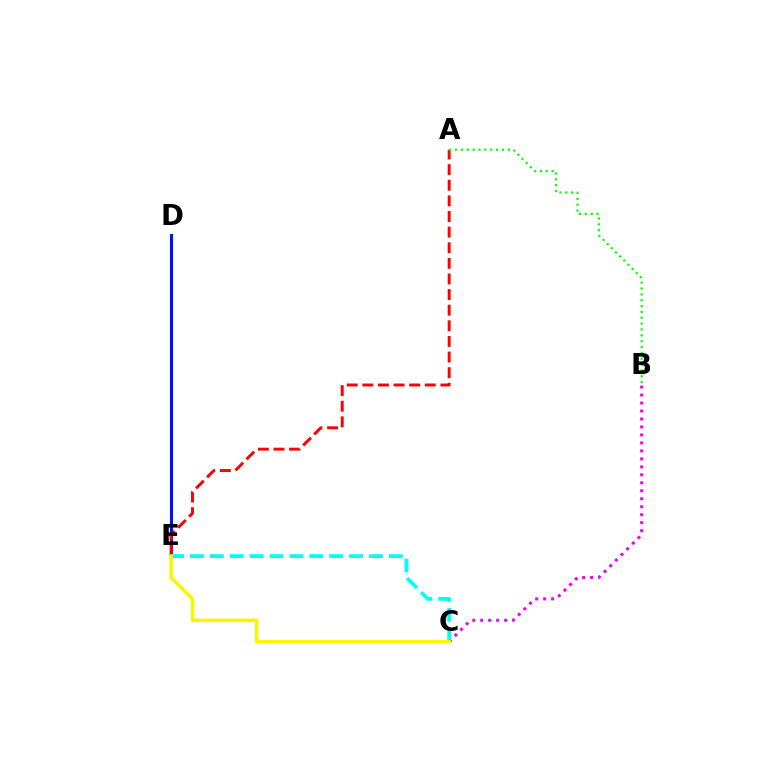{('D', 'E'): [{'color': '#0010ff', 'line_style': 'solid', 'thickness': 2.2}], ('A', 'E'): [{'color': '#ff0000', 'line_style': 'dashed', 'thickness': 2.12}], ('B', 'C'): [{'color': '#ee00ff', 'line_style': 'dotted', 'thickness': 2.17}], ('C', 'E'): [{'color': '#00fff6', 'line_style': 'dashed', 'thickness': 2.7}, {'color': '#fcf500', 'line_style': 'solid', 'thickness': 2.53}], ('A', 'B'): [{'color': '#08ff00', 'line_style': 'dotted', 'thickness': 1.59}]}